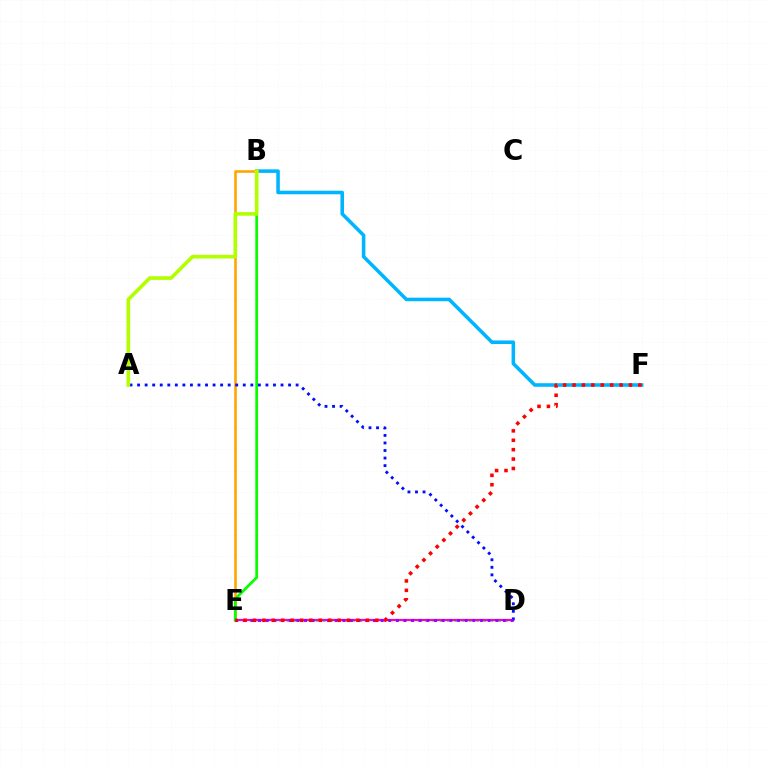{('D', 'E'): [{'color': '#00ff9d', 'line_style': 'dotted', 'thickness': 1.98}, {'color': '#ff00bd', 'line_style': 'solid', 'thickness': 1.58}, {'color': '#9b00ff', 'line_style': 'dotted', 'thickness': 2.08}], ('B', 'F'): [{'color': '#00b5ff', 'line_style': 'solid', 'thickness': 2.56}], ('B', 'E'): [{'color': '#ffa500', 'line_style': 'solid', 'thickness': 1.88}, {'color': '#08ff00', 'line_style': 'solid', 'thickness': 1.97}], ('A', 'D'): [{'color': '#0010ff', 'line_style': 'dotted', 'thickness': 2.05}], ('A', 'B'): [{'color': '#b3ff00', 'line_style': 'solid', 'thickness': 2.62}], ('E', 'F'): [{'color': '#ff0000', 'line_style': 'dotted', 'thickness': 2.56}]}